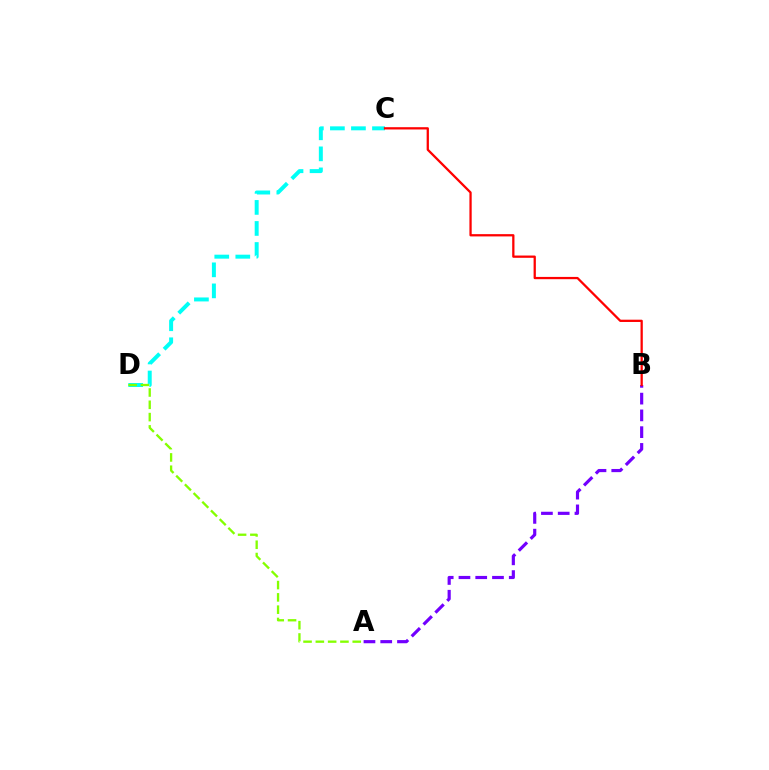{('C', 'D'): [{'color': '#00fff6', 'line_style': 'dashed', 'thickness': 2.86}], ('A', 'B'): [{'color': '#7200ff', 'line_style': 'dashed', 'thickness': 2.28}], ('B', 'C'): [{'color': '#ff0000', 'line_style': 'solid', 'thickness': 1.64}], ('A', 'D'): [{'color': '#84ff00', 'line_style': 'dashed', 'thickness': 1.67}]}